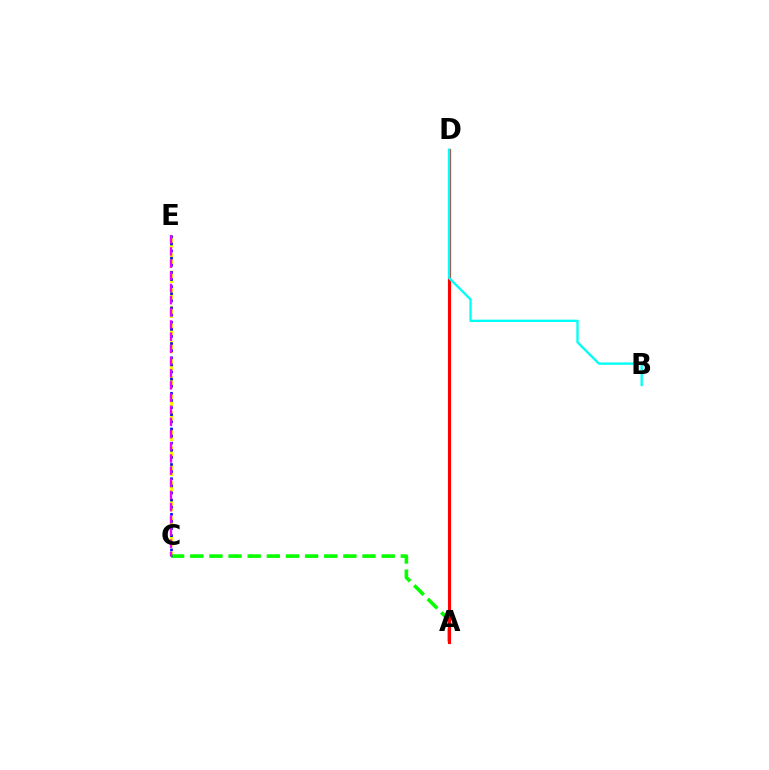{('C', 'E'): [{'color': '#fcf500', 'line_style': 'dashed', 'thickness': 2.39}, {'color': '#0010ff', 'line_style': 'dotted', 'thickness': 1.93}, {'color': '#ee00ff', 'line_style': 'dashed', 'thickness': 1.65}], ('A', 'C'): [{'color': '#08ff00', 'line_style': 'dashed', 'thickness': 2.6}], ('A', 'D'): [{'color': '#ff0000', 'line_style': 'solid', 'thickness': 2.25}], ('B', 'D'): [{'color': '#00fff6', 'line_style': 'solid', 'thickness': 1.69}]}